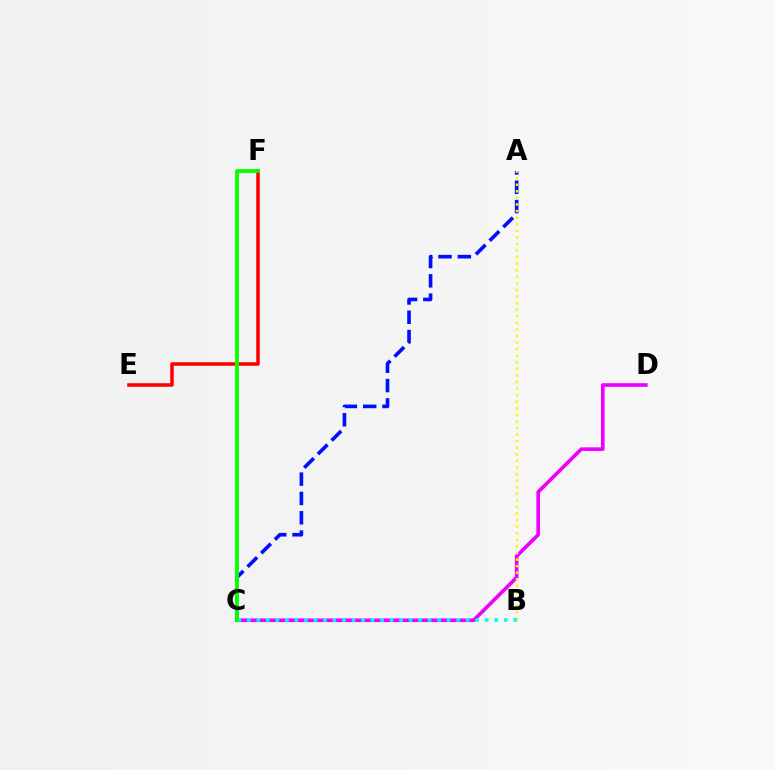{('E', 'F'): [{'color': '#ff0000', 'line_style': 'solid', 'thickness': 2.54}], ('A', 'C'): [{'color': '#0010ff', 'line_style': 'dashed', 'thickness': 2.62}], ('C', 'D'): [{'color': '#ee00ff', 'line_style': 'solid', 'thickness': 2.62}], ('A', 'B'): [{'color': '#fcf500', 'line_style': 'dotted', 'thickness': 1.79}], ('B', 'C'): [{'color': '#00fff6', 'line_style': 'dotted', 'thickness': 2.59}], ('C', 'F'): [{'color': '#08ff00', 'line_style': 'solid', 'thickness': 2.75}]}